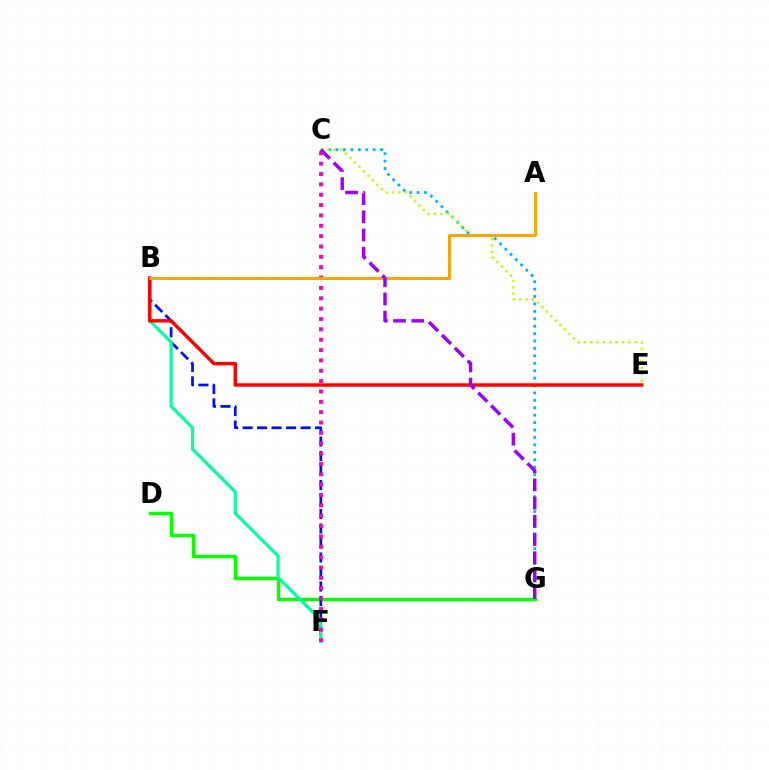{('D', 'G'): [{'color': '#08ff00', 'line_style': 'solid', 'thickness': 2.5}], ('C', 'G'): [{'color': '#00b5ff', 'line_style': 'dotted', 'thickness': 2.02}, {'color': '#9b00ff', 'line_style': 'dashed', 'thickness': 2.47}], ('B', 'F'): [{'color': '#0010ff', 'line_style': 'dashed', 'thickness': 1.97}, {'color': '#00ff9d', 'line_style': 'solid', 'thickness': 2.26}], ('B', 'E'): [{'color': '#ff0000', 'line_style': 'solid', 'thickness': 2.47}], ('C', 'E'): [{'color': '#b3ff00', 'line_style': 'dotted', 'thickness': 1.72}], ('C', 'F'): [{'color': '#ff00bd', 'line_style': 'dotted', 'thickness': 2.81}], ('A', 'B'): [{'color': '#ffa500', 'line_style': 'solid', 'thickness': 2.16}]}